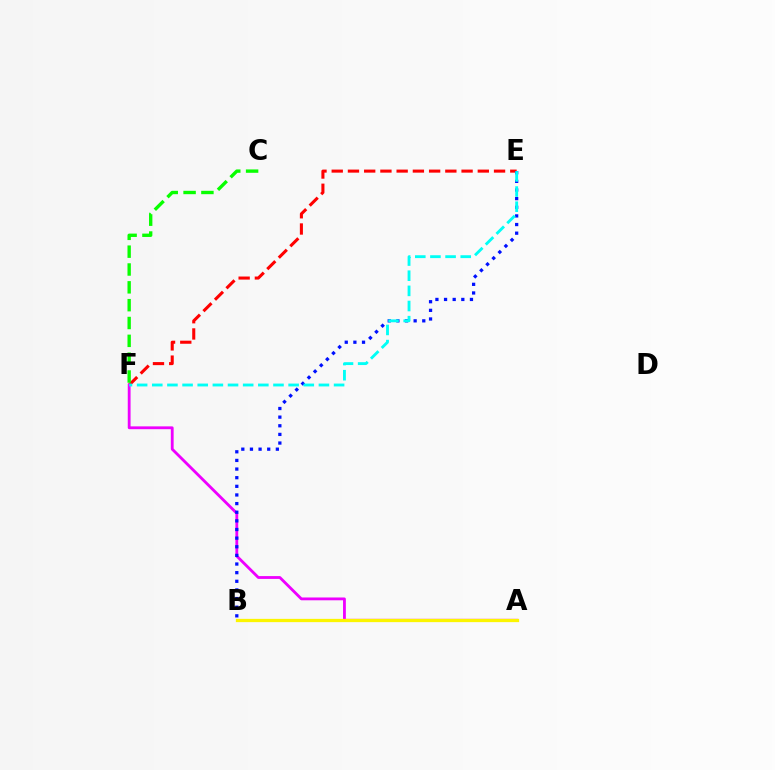{('E', 'F'): [{'color': '#ff0000', 'line_style': 'dashed', 'thickness': 2.21}, {'color': '#00fff6', 'line_style': 'dashed', 'thickness': 2.06}], ('A', 'F'): [{'color': '#ee00ff', 'line_style': 'solid', 'thickness': 2.03}], ('B', 'E'): [{'color': '#0010ff', 'line_style': 'dotted', 'thickness': 2.35}], ('C', 'F'): [{'color': '#08ff00', 'line_style': 'dashed', 'thickness': 2.42}], ('A', 'B'): [{'color': '#fcf500', 'line_style': 'solid', 'thickness': 2.35}]}